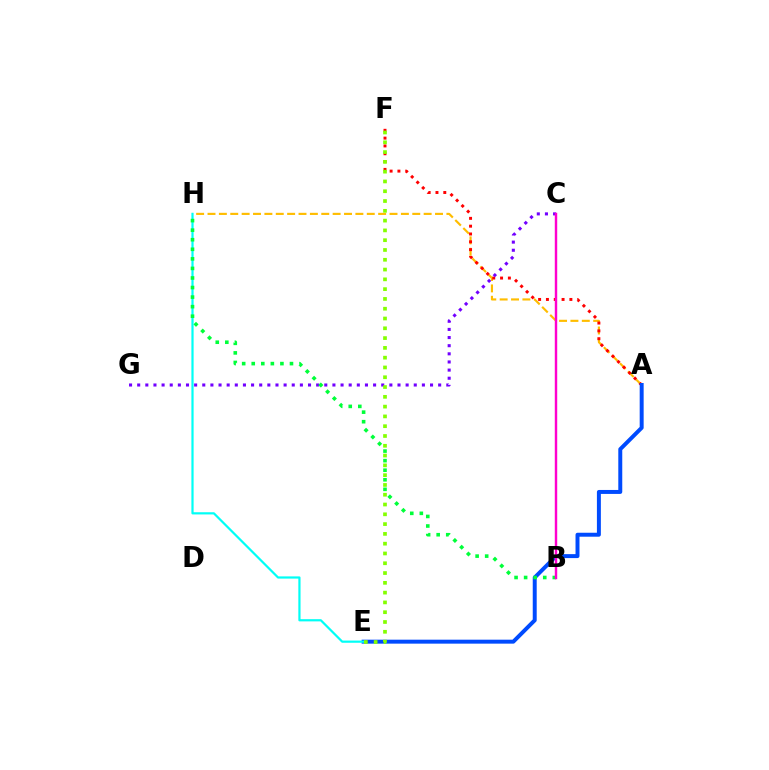{('A', 'H'): [{'color': '#ffbd00', 'line_style': 'dashed', 'thickness': 1.55}], ('A', 'F'): [{'color': '#ff0000', 'line_style': 'dotted', 'thickness': 2.12}], ('A', 'E'): [{'color': '#004bff', 'line_style': 'solid', 'thickness': 2.85}], ('C', 'G'): [{'color': '#7200ff', 'line_style': 'dotted', 'thickness': 2.21}], ('E', 'H'): [{'color': '#00fff6', 'line_style': 'solid', 'thickness': 1.59}], ('B', 'H'): [{'color': '#00ff39', 'line_style': 'dotted', 'thickness': 2.6}], ('E', 'F'): [{'color': '#84ff00', 'line_style': 'dotted', 'thickness': 2.66}], ('B', 'C'): [{'color': '#ff00cf', 'line_style': 'solid', 'thickness': 1.75}]}